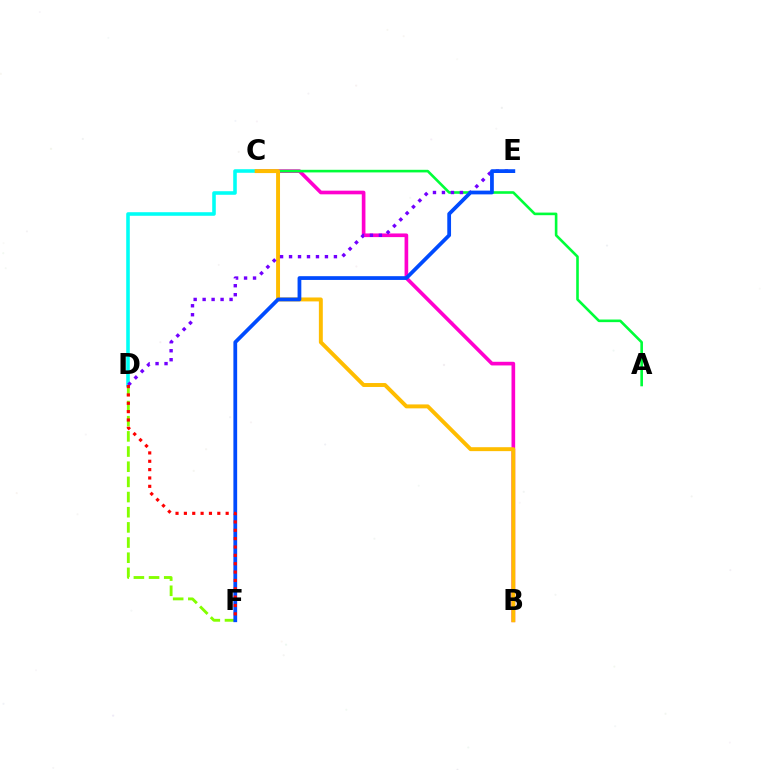{('D', 'F'): [{'color': '#84ff00', 'line_style': 'dashed', 'thickness': 2.06}, {'color': '#ff0000', 'line_style': 'dotted', 'thickness': 2.27}], ('B', 'C'): [{'color': '#ff00cf', 'line_style': 'solid', 'thickness': 2.63}, {'color': '#ffbd00', 'line_style': 'solid', 'thickness': 2.83}], ('A', 'C'): [{'color': '#00ff39', 'line_style': 'solid', 'thickness': 1.88}], ('C', 'D'): [{'color': '#00fff6', 'line_style': 'solid', 'thickness': 2.57}], ('D', 'E'): [{'color': '#7200ff', 'line_style': 'dotted', 'thickness': 2.44}], ('E', 'F'): [{'color': '#004bff', 'line_style': 'solid', 'thickness': 2.71}]}